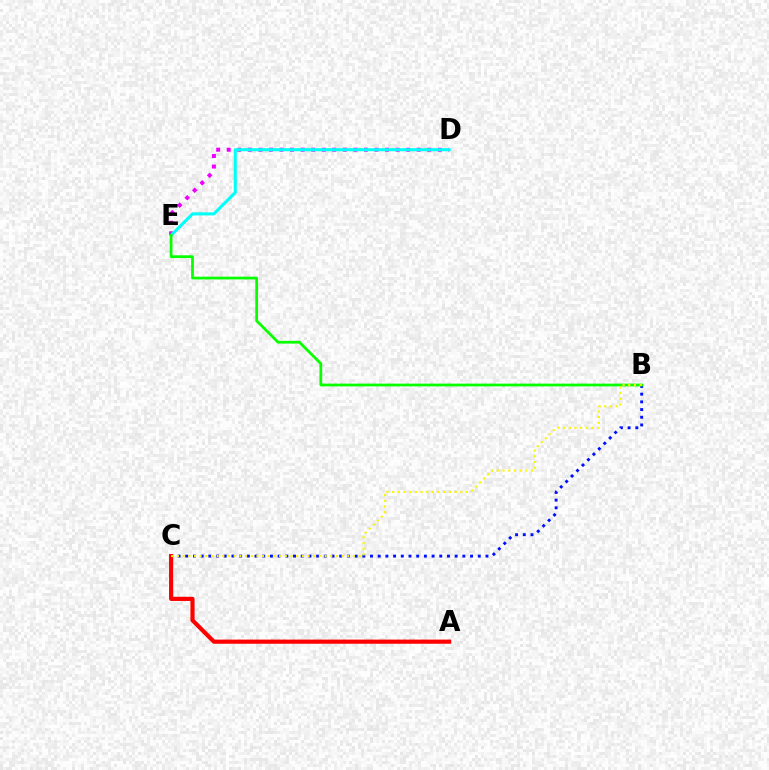{('B', 'C'): [{'color': '#0010ff', 'line_style': 'dotted', 'thickness': 2.09}, {'color': '#fcf500', 'line_style': 'dotted', 'thickness': 1.54}], ('D', 'E'): [{'color': '#ee00ff', 'line_style': 'dotted', 'thickness': 2.87}, {'color': '#00fff6', 'line_style': 'solid', 'thickness': 2.2}], ('A', 'C'): [{'color': '#ff0000', 'line_style': 'solid', 'thickness': 3.0}], ('B', 'E'): [{'color': '#08ff00', 'line_style': 'solid', 'thickness': 1.98}]}